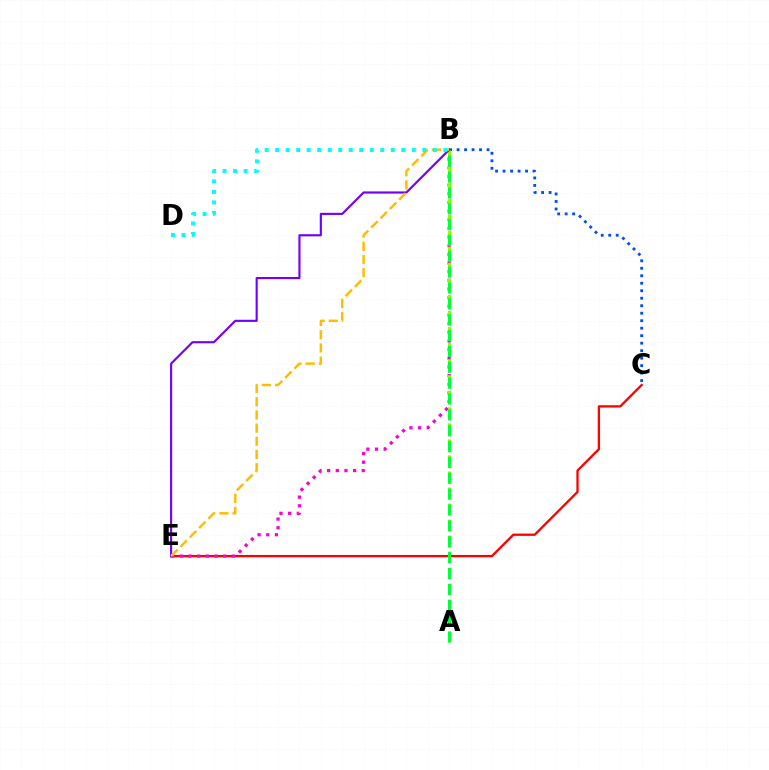{('B', 'C'): [{'color': '#004bff', 'line_style': 'dotted', 'thickness': 2.03}], ('C', 'E'): [{'color': '#ff0000', 'line_style': 'solid', 'thickness': 1.66}], ('B', 'E'): [{'color': '#ff00cf', 'line_style': 'dotted', 'thickness': 2.35}, {'color': '#7200ff', 'line_style': 'solid', 'thickness': 1.55}, {'color': '#ffbd00', 'line_style': 'dashed', 'thickness': 1.79}], ('A', 'B'): [{'color': '#84ff00', 'line_style': 'dashed', 'thickness': 2.18}, {'color': '#00ff39', 'line_style': 'dashed', 'thickness': 2.15}], ('B', 'D'): [{'color': '#00fff6', 'line_style': 'dotted', 'thickness': 2.86}]}